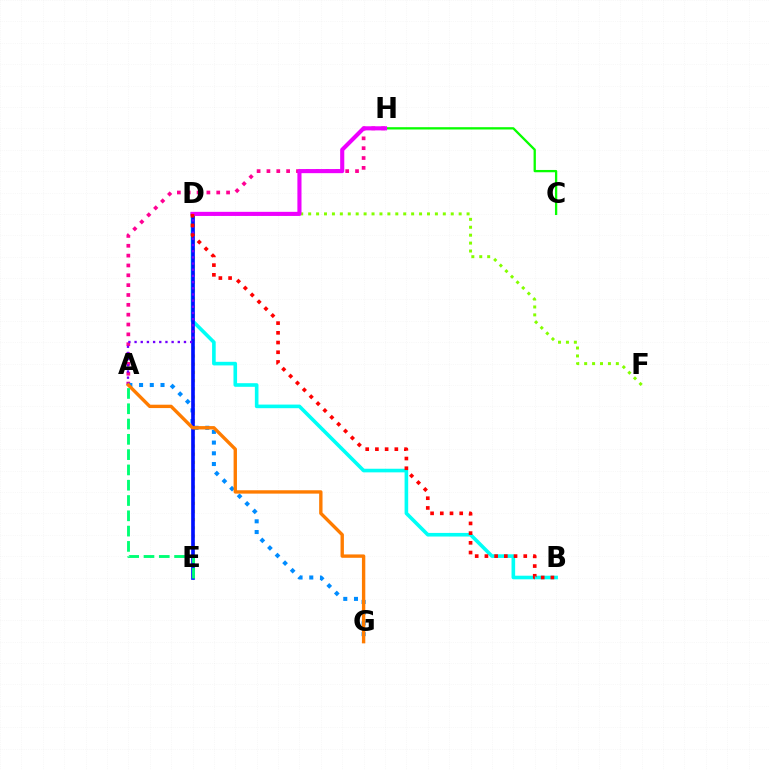{('C', 'H'): [{'color': '#08ff00', 'line_style': 'solid', 'thickness': 1.66}], ('A', 'H'): [{'color': '#ff0094', 'line_style': 'dotted', 'thickness': 2.67}], ('D', 'F'): [{'color': '#84ff00', 'line_style': 'dotted', 'thickness': 2.15}], ('A', 'G'): [{'color': '#008cff', 'line_style': 'dotted', 'thickness': 2.91}, {'color': '#ff7c00', 'line_style': 'solid', 'thickness': 2.43}], ('D', 'E'): [{'color': '#fcf500', 'line_style': 'dotted', 'thickness': 2.22}, {'color': '#0010ff', 'line_style': 'solid', 'thickness': 2.64}], ('B', 'D'): [{'color': '#00fff6', 'line_style': 'solid', 'thickness': 2.6}, {'color': '#ff0000', 'line_style': 'dotted', 'thickness': 2.64}], ('A', 'D'): [{'color': '#7200ff', 'line_style': 'dotted', 'thickness': 1.68}], ('D', 'H'): [{'color': '#ee00ff', 'line_style': 'solid', 'thickness': 2.96}], ('A', 'E'): [{'color': '#00ff74', 'line_style': 'dashed', 'thickness': 2.08}]}